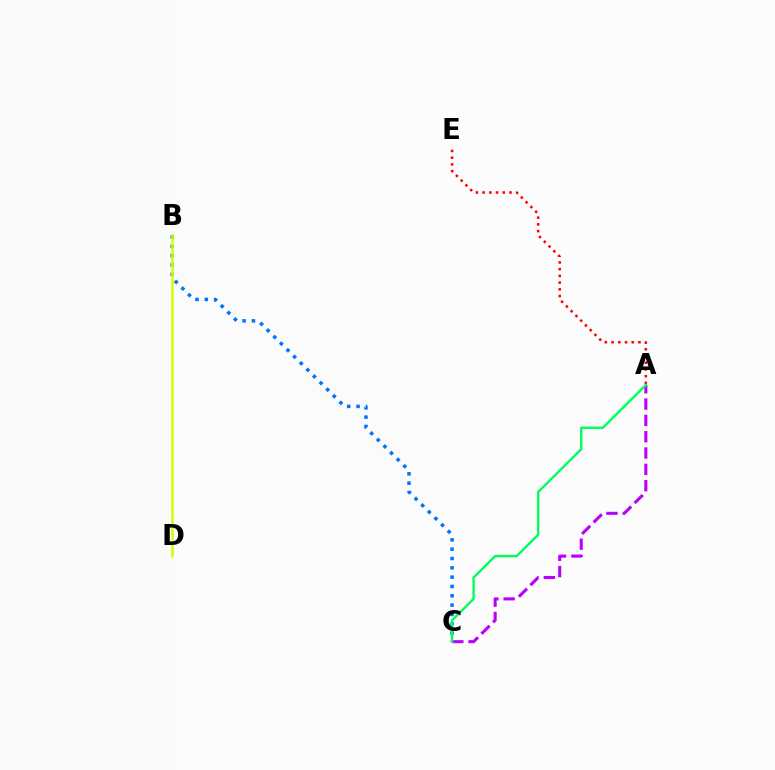{('B', 'C'): [{'color': '#0074ff', 'line_style': 'dotted', 'thickness': 2.53}], ('A', 'C'): [{'color': '#b900ff', 'line_style': 'dashed', 'thickness': 2.22}, {'color': '#00ff5c', 'line_style': 'solid', 'thickness': 1.72}], ('A', 'E'): [{'color': '#ff0000', 'line_style': 'dotted', 'thickness': 1.83}], ('B', 'D'): [{'color': '#d1ff00', 'line_style': 'solid', 'thickness': 1.8}]}